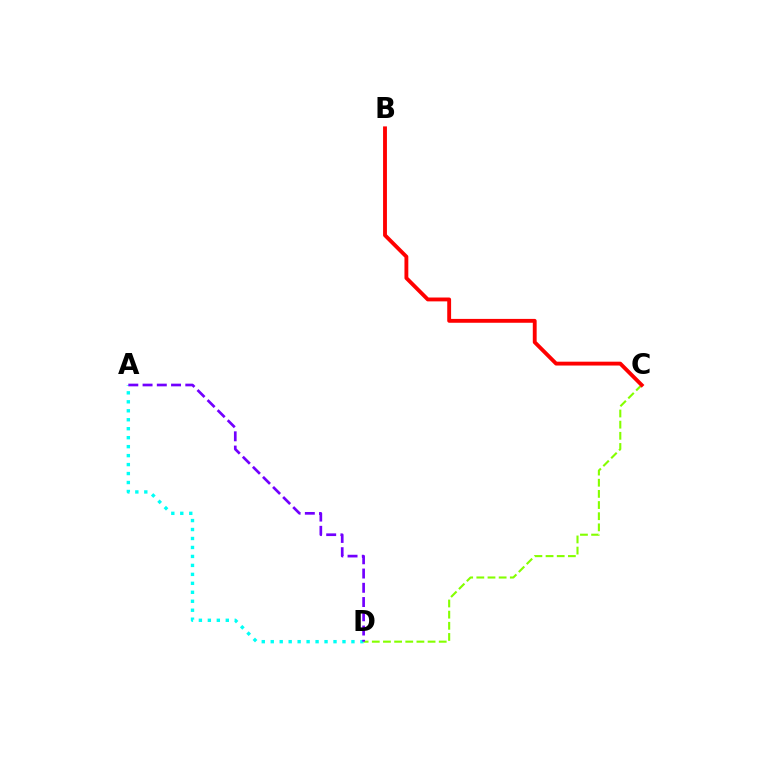{('A', 'D'): [{'color': '#00fff6', 'line_style': 'dotted', 'thickness': 2.44}, {'color': '#7200ff', 'line_style': 'dashed', 'thickness': 1.94}], ('C', 'D'): [{'color': '#84ff00', 'line_style': 'dashed', 'thickness': 1.52}], ('B', 'C'): [{'color': '#ff0000', 'line_style': 'solid', 'thickness': 2.78}]}